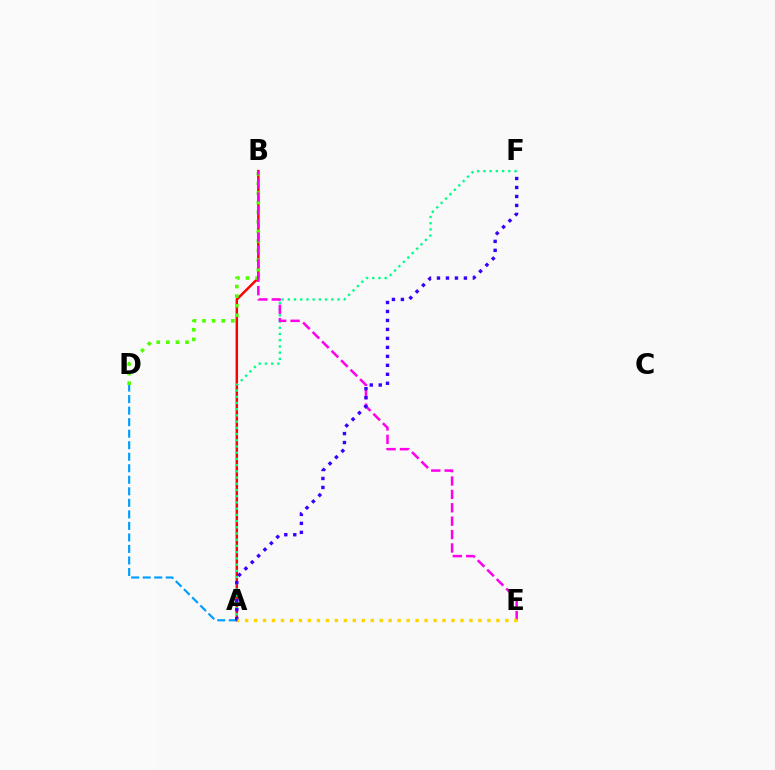{('A', 'B'): [{'color': '#ff0000', 'line_style': 'solid', 'thickness': 1.78}], ('B', 'D'): [{'color': '#4fff00', 'line_style': 'dotted', 'thickness': 2.6}], ('A', 'F'): [{'color': '#00ff86', 'line_style': 'dotted', 'thickness': 1.69}, {'color': '#3700ff', 'line_style': 'dotted', 'thickness': 2.44}], ('B', 'E'): [{'color': '#ff00ed', 'line_style': 'dashed', 'thickness': 1.82}], ('A', 'D'): [{'color': '#009eff', 'line_style': 'dashed', 'thickness': 1.57}], ('A', 'E'): [{'color': '#ffd500', 'line_style': 'dotted', 'thickness': 2.44}]}